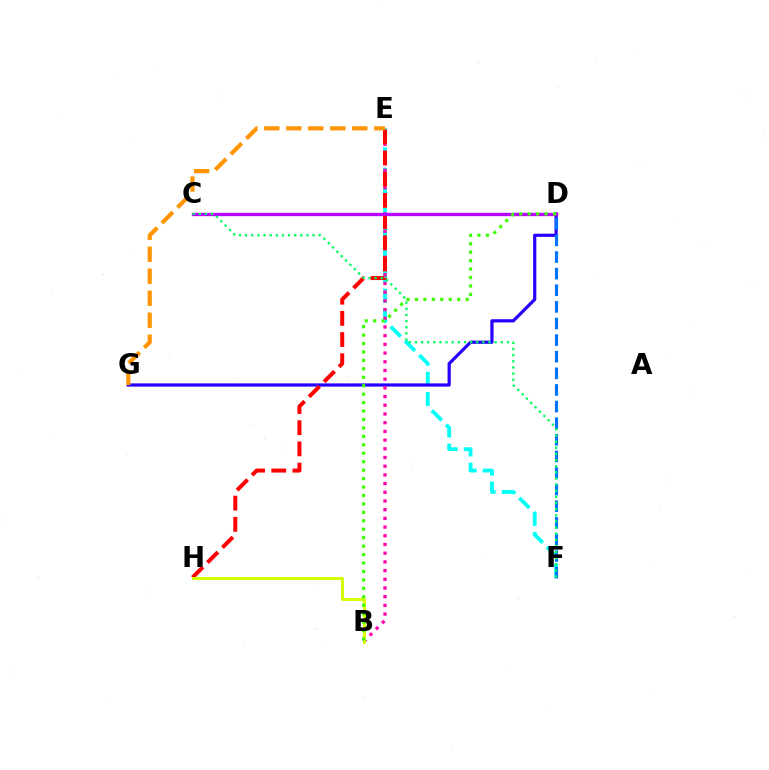{('E', 'F'): [{'color': '#00fff6', 'line_style': 'dashed', 'thickness': 2.74}], ('D', 'G'): [{'color': '#2500ff', 'line_style': 'solid', 'thickness': 2.31}], ('B', 'E'): [{'color': '#ff00ac', 'line_style': 'dotted', 'thickness': 2.36}], ('E', 'H'): [{'color': '#ff0000', 'line_style': 'dashed', 'thickness': 2.88}], ('B', 'H'): [{'color': '#d1ff00', 'line_style': 'solid', 'thickness': 2.11}], ('C', 'D'): [{'color': '#b900ff', 'line_style': 'solid', 'thickness': 2.4}], ('D', 'F'): [{'color': '#0074ff', 'line_style': 'dashed', 'thickness': 2.26}], ('C', 'F'): [{'color': '#00ff5c', 'line_style': 'dotted', 'thickness': 1.67}], ('E', 'G'): [{'color': '#ff9400', 'line_style': 'dashed', 'thickness': 2.99}], ('B', 'D'): [{'color': '#3dff00', 'line_style': 'dotted', 'thickness': 2.29}]}